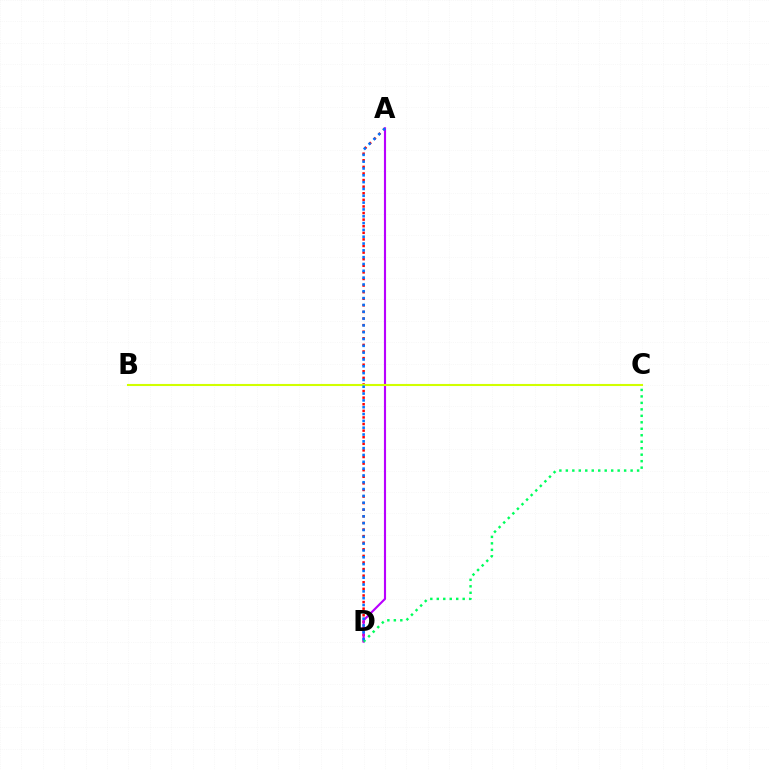{('A', 'D'): [{'color': '#ff0000', 'line_style': 'dotted', 'thickness': 1.79}, {'color': '#b900ff', 'line_style': 'solid', 'thickness': 1.54}, {'color': '#0074ff', 'line_style': 'dotted', 'thickness': 1.85}], ('C', 'D'): [{'color': '#00ff5c', 'line_style': 'dotted', 'thickness': 1.76}], ('B', 'C'): [{'color': '#d1ff00', 'line_style': 'solid', 'thickness': 1.51}]}